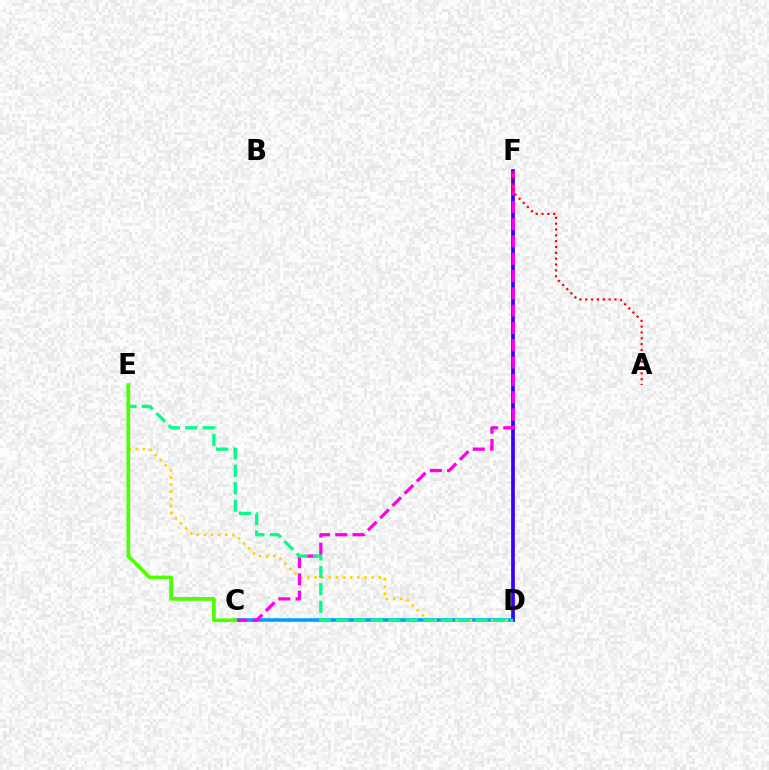{('C', 'D'): [{'color': '#009eff', 'line_style': 'solid', 'thickness': 2.57}], ('D', 'E'): [{'color': '#ffd500', 'line_style': 'dotted', 'thickness': 1.94}, {'color': '#00ff86', 'line_style': 'dashed', 'thickness': 2.37}], ('D', 'F'): [{'color': '#3700ff', 'line_style': 'solid', 'thickness': 2.68}], ('C', 'F'): [{'color': '#ff00ed', 'line_style': 'dashed', 'thickness': 2.35}], ('A', 'F'): [{'color': '#ff0000', 'line_style': 'dotted', 'thickness': 1.59}], ('C', 'E'): [{'color': '#4fff00', 'line_style': 'solid', 'thickness': 2.66}]}